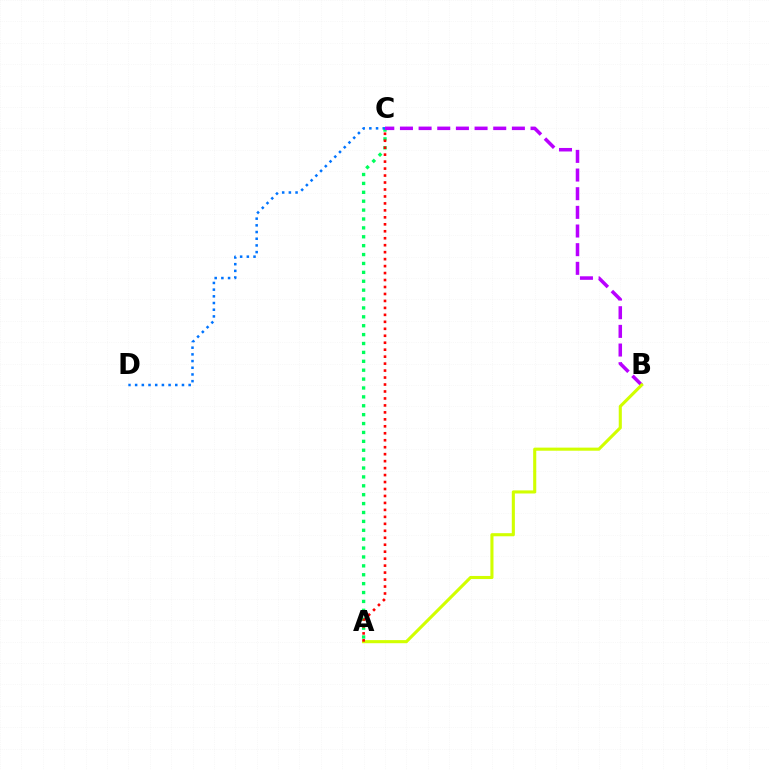{('A', 'C'): [{'color': '#00ff5c', 'line_style': 'dotted', 'thickness': 2.42}, {'color': '#ff0000', 'line_style': 'dotted', 'thickness': 1.89}], ('B', 'C'): [{'color': '#b900ff', 'line_style': 'dashed', 'thickness': 2.53}], ('A', 'B'): [{'color': '#d1ff00', 'line_style': 'solid', 'thickness': 2.23}], ('C', 'D'): [{'color': '#0074ff', 'line_style': 'dotted', 'thickness': 1.82}]}